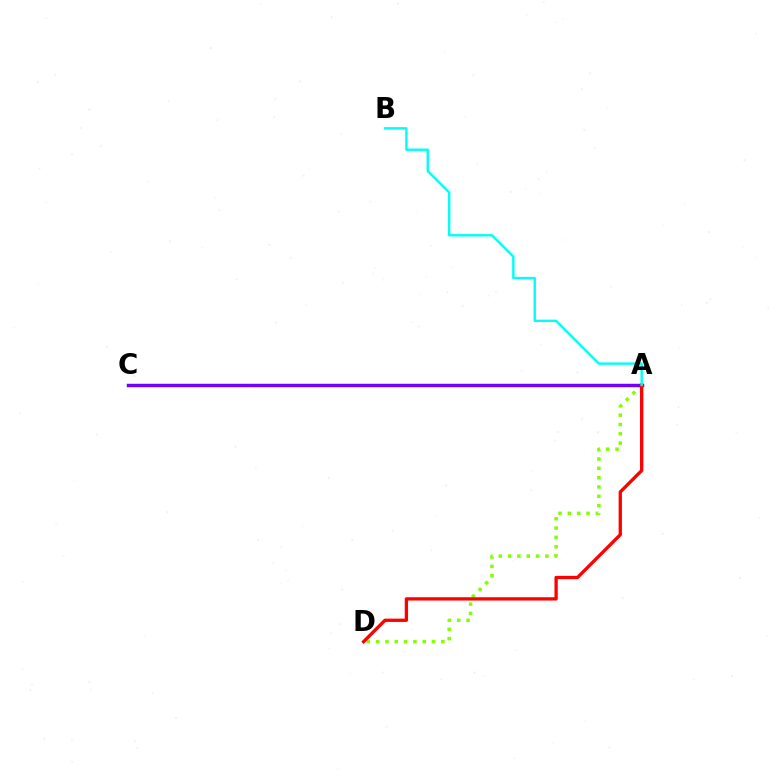{('A', 'D'): [{'color': '#84ff00', 'line_style': 'dotted', 'thickness': 2.53}, {'color': '#ff0000', 'line_style': 'solid', 'thickness': 2.38}], ('A', 'C'): [{'color': '#7200ff', 'line_style': 'solid', 'thickness': 2.47}], ('A', 'B'): [{'color': '#00fff6', 'line_style': 'solid', 'thickness': 1.72}]}